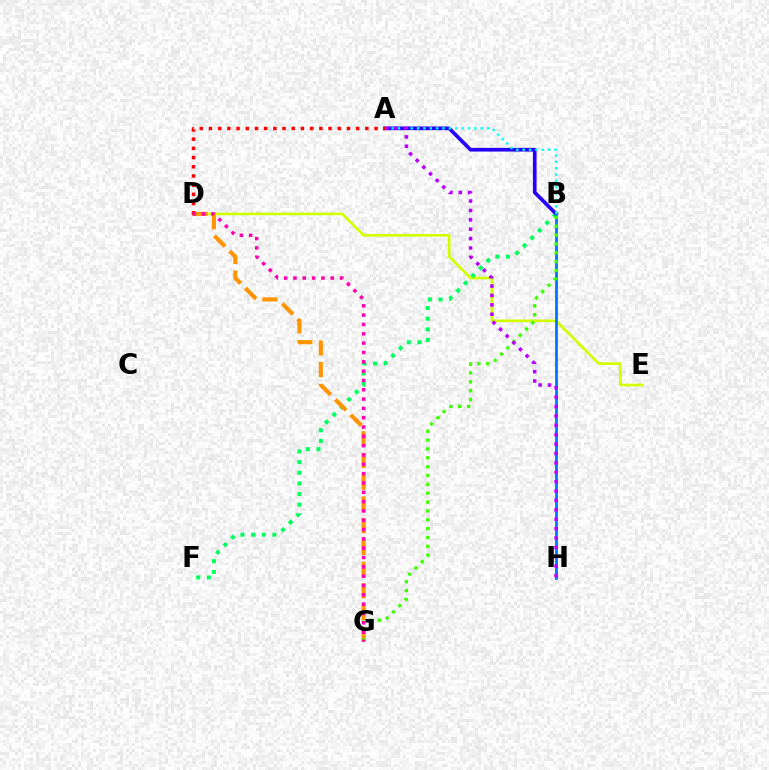{('D', 'E'): [{'color': '#d1ff00', 'line_style': 'solid', 'thickness': 1.94}], ('B', 'F'): [{'color': '#00ff5c', 'line_style': 'dotted', 'thickness': 2.89}], ('D', 'G'): [{'color': '#ff9400', 'line_style': 'dashed', 'thickness': 2.95}, {'color': '#ff00ac', 'line_style': 'dotted', 'thickness': 2.53}], ('A', 'B'): [{'color': '#2500ff', 'line_style': 'solid', 'thickness': 2.65}, {'color': '#00fff6', 'line_style': 'dotted', 'thickness': 1.73}], ('A', 'D'): [{'color': '#ff0000', 'line_style': 'dotted', 'thickness': 2.5}], ('B', 'H'): [{'color': '#0074ff', 'line_style': 'solid', 'thickness': 1.99}], ('B', 'G'): [{'color': '#3dff00', 'line_style': 'dotted', 'thickness': 2.41}], ('A', 'H'): [{'color': '#b900ff', 'line_style': 'dotted', 'thickness': 2.55}]}